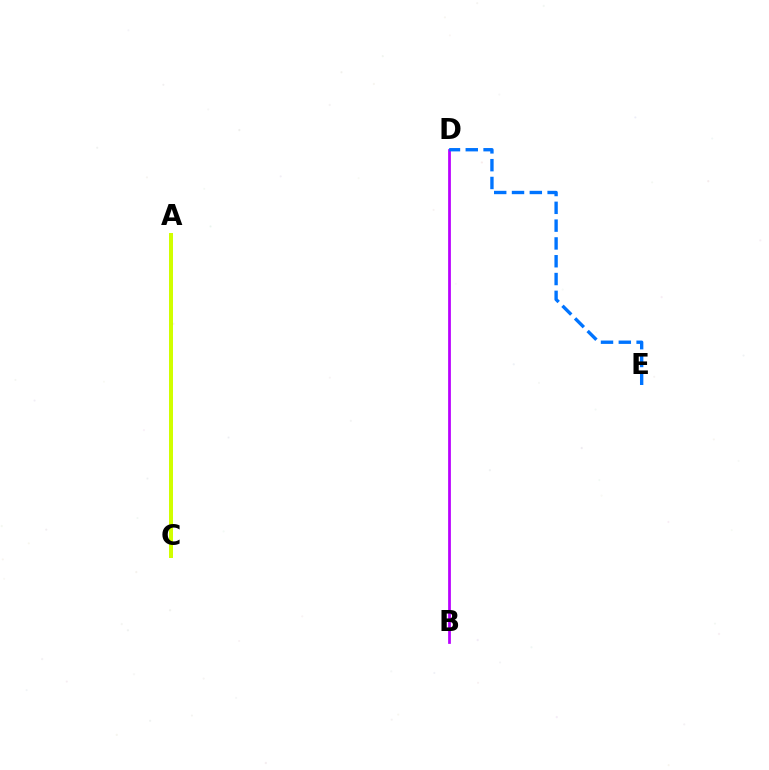{('A', 'C'): [{'color': '#ff0000', 'line_style': 'dotted', 'thickness': 1.62}, {'color': '#00ff5c', 'line_style': 'dotted', 'thickness': 2.03}, {'color': '#d1ff00', 'line_style': 'solid', 'thickness': 2.87}], ('B', 'D'): [{'color': '#b900ff', 'line_style': 'solid', 'thickness': 1.98}], ('D', 'E'): [{'color': '#0074ff', 'line_style': 'dashed', 'thickness': 2.42}]}